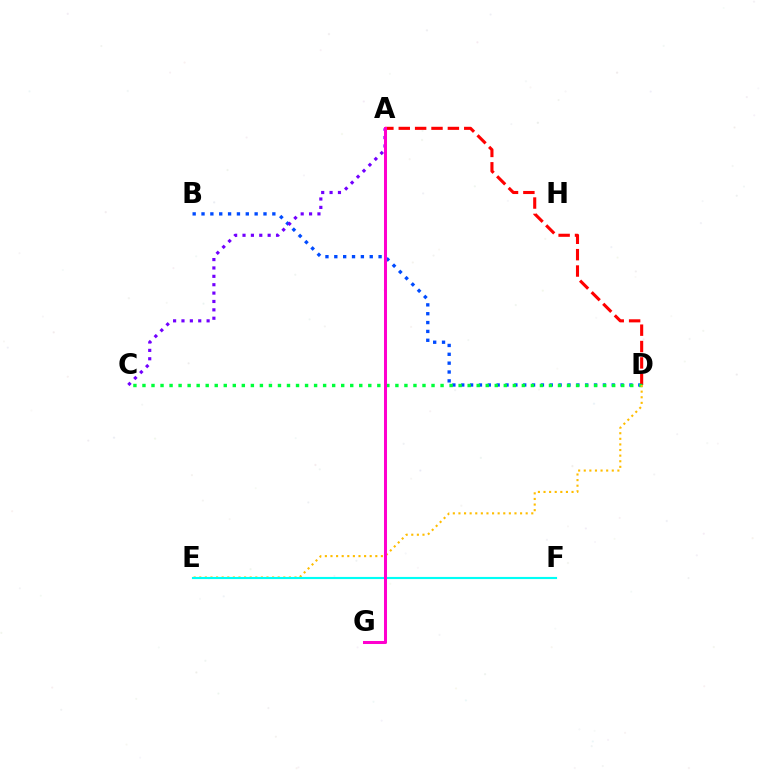{('B', 'D'): [{'color': '#004bff', 'line_style': 'dotted', 'thickness': 2.41}], ('A', 'D'): [{'color': '#ff0000', 'line_style': 'dashed', 'thickness': 2.22}], ('A', 'C'): [{'color': '#7200ff', 'line_style': 'dotted', 'thickness': 2.28}], ('C', 'D'): [{'color': '#00ff39', 'line_style': 'dotted', 'thickness': 2.45}], ('A', 'G'): [{'color': '#84ff00', 'line_style': 'solid', 'thickness': 1.87}, {'color': '#ff00cf', 'line_style': 'solid', 'thickness': 2.18}], ('D', 'E'): [{'color': '#ffbd00', 'line_style': 'dotted', 'thickness': 1.52}], ('E', 'F'): [{'color': '#00fff6', 'line_style': 'solid', 'thickness': 1.54}]}